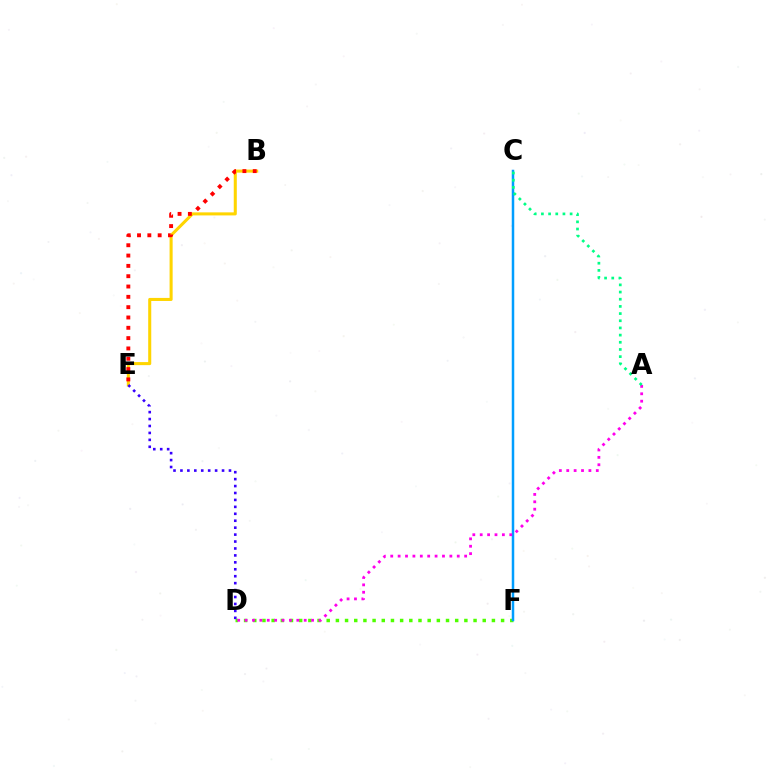{('D', 'F'): [{'color': '#4fff00', 'line_style': 'dotted', 'thickness': 2.49}], ('C', 'F'): [{'color': '#009eff', 'line_style': 'solid', 'thickness': 1.8}], ('A', 'D'): [{'color': '#ff00ed', 'line_style': 'dotted', 'thickness': 2.01}], ('B', 'E'): [{'color': '#ffd500', 'line_style': 'solid', 'thickness': 2.2}, {'color': '#ff0000', 'line_style': 'dotted', 'thickness': 2.8}], ('D', 'E'): [{'color': '#3700ff', 'line_style': 'dotted', 'thickness': 1.88}], ('A', 'C'): [{'color': '#00ff86', 'line_style': 'dotted', 'thickness': 1.95}]}